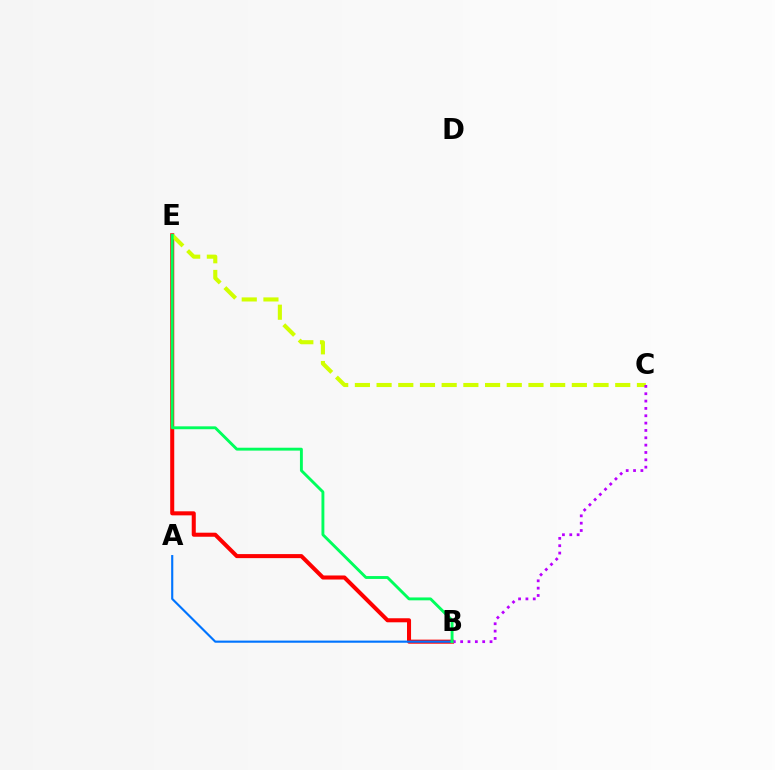{('B', 'E'): [{'color': '#ff0000', 'line_style': 'solid', 'thickness': 2.91}, {'color': '#00ff5c', 'line_style': 'solid', 'thickness': 2.08}], ('A', 'B'): [{'color': '#0074ff', 'line_style': 'solid', 'thickness': 1.54}], ('C', 'E'): [{'color': '#d1ff00', 'line_style': 'dashed', 'thickness': 2.95}], ('B', 'C'): [{'color': '#b900ff', 'line_style': 'dotted', 'thickness': 2.0}]}